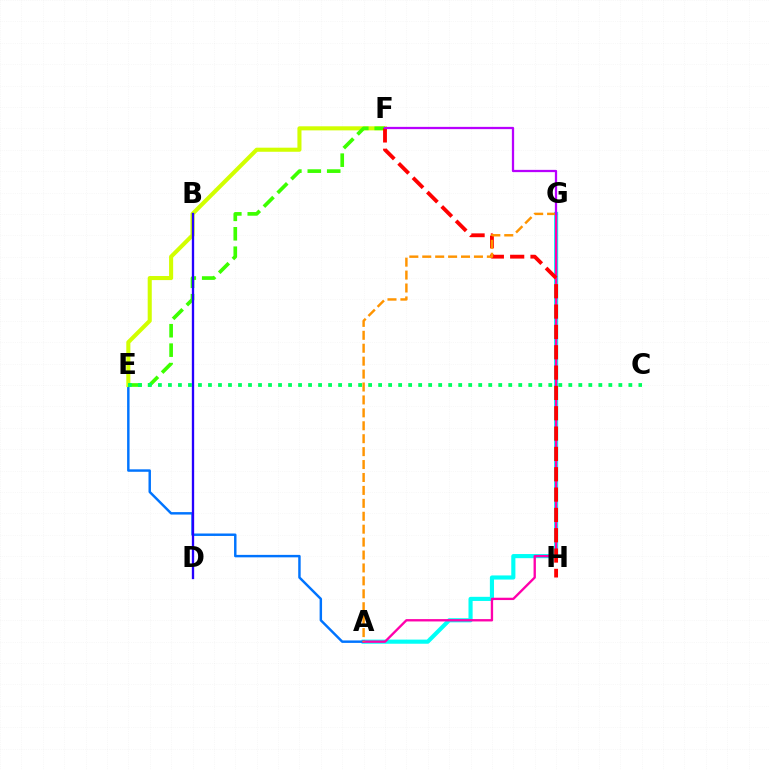{('A', 'G'): [{'color': '#00fff6', 'line_style': 'solid', 'thickness': 2.98}, {'color': '#ff00ac', 'line_style': 'solid', 'thickness': 1.69}, {'color': '#ff9400', 'line_style': 'dashed', 'thickness': 1.76}], ('A', 'E'): [{'color': '#0074ff', 'line_style': 'solid', 'thickness': 1.77}], ('E', 'F'): [{'color': '#d1ff00', 'line_style': 'solid', 'thickness': 2.93}, {'color': '#3dff00', 'line_style': 'dashed', 'thickness': 2.64}], ('F', 'H'): [{'color': '#ff0000', 'line_style': 'dashed', 'thickness': 2.76}], ('B', 'D'): [{'color': '#2500ff', 'line_style': 'solid', 'thickness': 1.67}], ('C', 'E'): [{'color': '#00ff5c', 'line_style': 'dotted', 'thickness': 2.72}], ('F', 'G'): [{'color': '#b900ff', 'line_style': 'solid', 'thickness': 1.63}]}